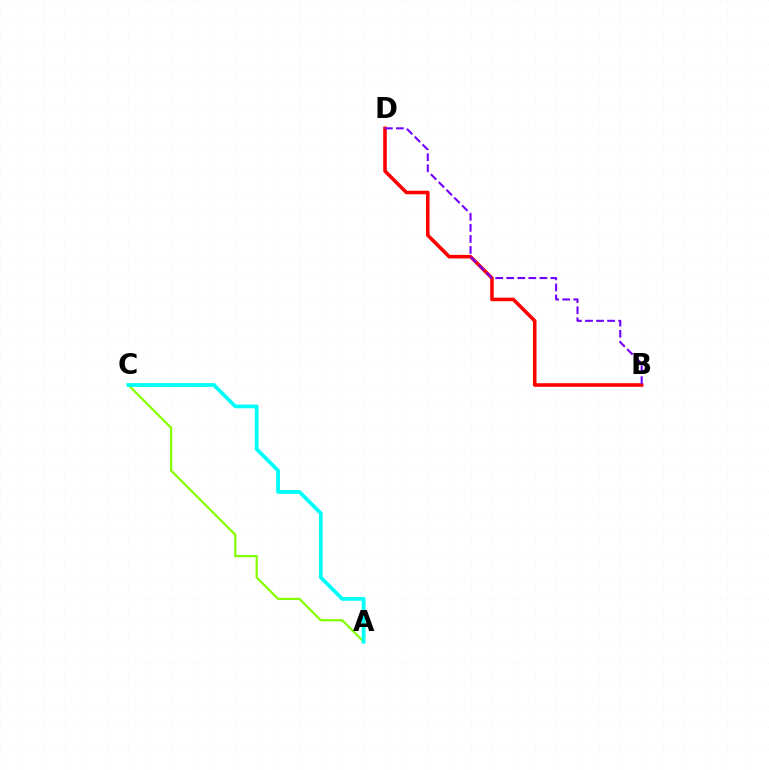{('B', 'D'): [{'color': '#ff0000', 'line_style': 'solid', 'thickness': 2.57}, {'color': '#7200ff', 'line_style': 'dashed', 'thickness': 1.5}], ('A', 'C'): [{'color': '#84ff00', 'line_style': 'solid', 'thickness': 1.62}, {'color': '#00fff6', 'line_style': 'solid', 'thickness': 2.7}]}